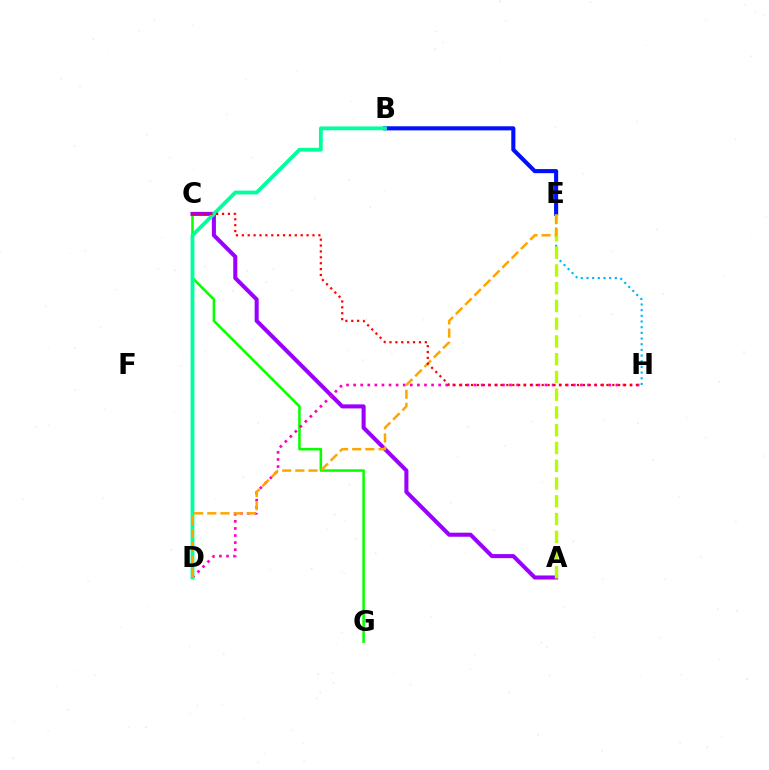{('C', 'G'): [{'color': '#08ff00', 'line_style': 'solid', 'thickness': 1.83}], ('A', 'C'): [{'color': '#9b00ff', 'line_style': 'solid', 'thickness': 2.92}], ('B', 'E'): [{'color': '#0010ff', 'line_style': 'solid', 'thickness': 2.94}], ('E', 'H'): [{'color': '#00b5ff', 'line_style': 'dotted', 'thickness': 1.54}], ('D', 'H'): [{'color': '#ff00bd', 'line_style': 'dotted', 'thickness': 1.93}], ('A', 'E'): [{'color': '#b3ff00', 'line_style': 'dashed', 'thickness': 2.41}], ('B', 'D'): [{'color': '#00ff9d', 'line_style': 'solid', 'thickness': 2.75}], ('D', 'E'): [{'color': '#ffa500', 'line_style': 'dashed', 'thickness': 1.79}], ('C', 'H'): [{'color': '#ff0000', 'line_style': 'dotted', 'thickness': 1.6}]}